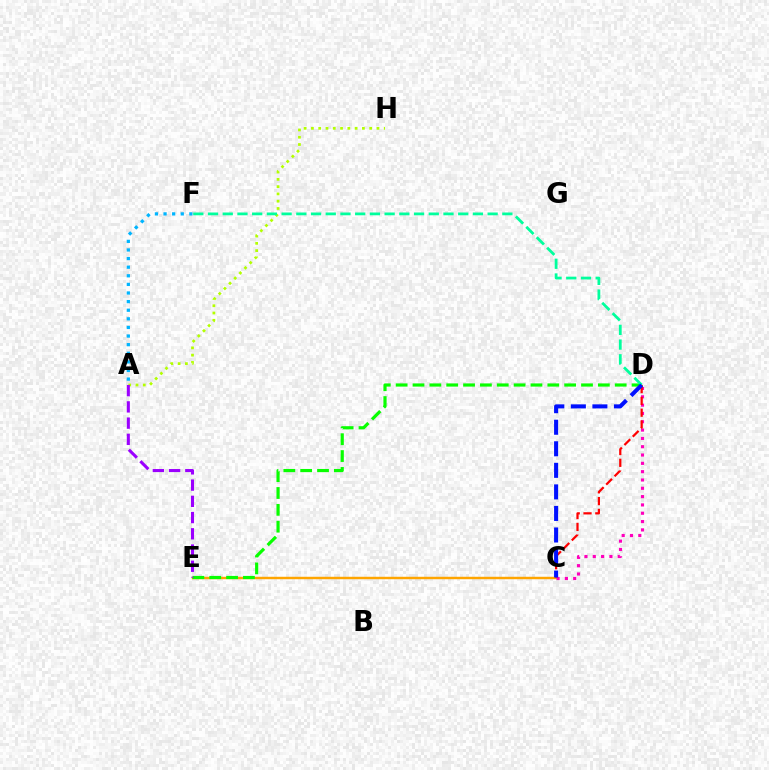{('C', 'E'): [{'color': '#ffa500', 'line_style': 'solid', 'thickness': 1.76}], ('D', 'E'): [{'color': '#08ff00', 'line_style': 'dashed', 'thickness': 2.29}], ('A', 'H'): [{'color': '#b3ff00', 'line_style': 'dotted', 'thickness': 1.98}], ('C', 'D'): [{'color': '#ff00bd', 'line_style': 'dotted', 'thickness': 2.26}, {'color': '#ff0000', 'line_style': 'dashed', 'thickness': 1.6}, {'color': '#0010ff', 'line_style': 'dashed', 'thickness': 2.93}], ('A', 'E'): [{'color': '#9b00ff', 'line_style': 'dashed', 'thickness': 2.2}], ('D', 'F'): [{'color': '#00ff9d', 'line_style': 'dashed', 'thickness': 2.0}], ('A', 'F'): [{'color': '#00b5ff', 'line_style': 'dotted', 'thickness': 2.34}]}